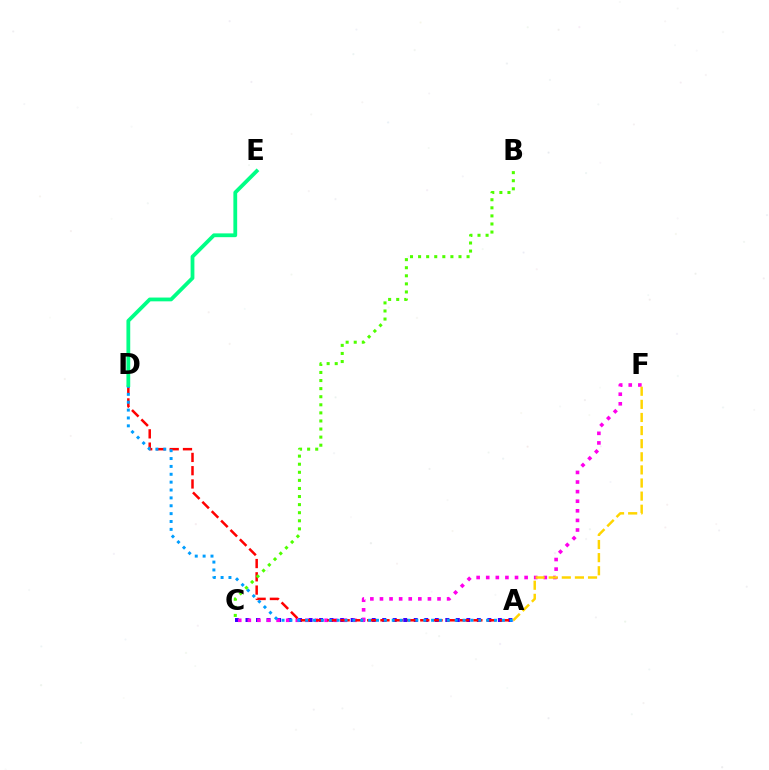{('A', 'C'): [{'color': '#3700ff', 'line_style': 'dotted', 'thickness': 2.86}], ('C', 'F'): [{'color': '#ff00ed', 'line_style': 'dotted', 'thickness': 2.61}], ('A', 'D'): [{'color': '#ff0000', 'line_style': 'dashed', 'thickness': 1.8}, {'color': '#009eff', 'line_style': 'dotted', 'thickness': 2.14}], ('A', 'F'): [{'color': '#ffd500', 'line_style': 'dashed', 'thickness': 1.78}], ('D', 'E'): [{'color': '#00ff86', 'line_style': 'solid', 'thickness': 2.73}], ('B', 'C'): [{'color': '#4fff00', 'line_style': 'dotted', 'thickness': 2.2}]}